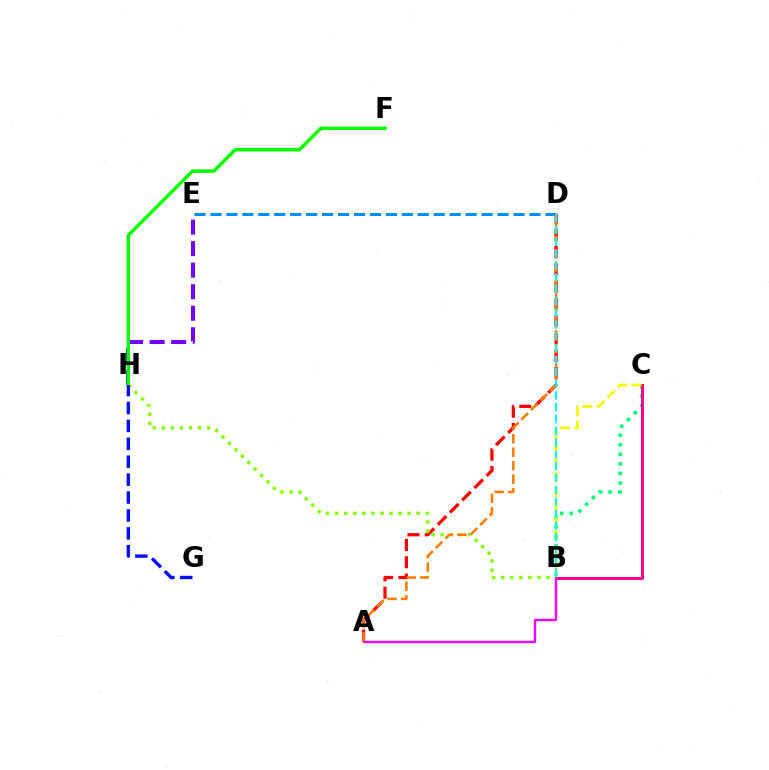{('D', 'E'): [{'color': '#008cff', 'line_style': 'dashed', 'thickness': 2.17}], ('B', 'C'): [{'color': '#00ff74', 'line_style': 'dotted', 'thickness': 2.59}, {'color': '#ff0094', 'line_style': 'solid', 'thickness': 2.12}, {'color': '#fcf500', 'line_style': 'dashed', 'thickness': 1.98}], ('A', 'D'): [{'color': '#ff0000', 'line_style': 'dashed', 'thickness': 2.35}, {'color': '#ff7c00', 'line_style': 'dashed', 'thickness': 1.83}], ('E', 'H'): [{'color': '#7200ff', 'line_style': 'dashed', 'thickness': 2.93}], ('F', 'H'): [{'color': '#08ff00', 'line_style': 'solid', 'thickness': 2.52}], ('B', 'H'): [{'color': '#84ff00', 'line_style': 'dotted', 'thickness': 2.47}], ('G', 'H'): [{'color': '#0010ff', 'line_style': 'dashed', 'thickness': 2.43}], ('A', 'B'): [{'color': '#ee00ff', 'line_style': 'solid', 'thickness': 1.7}], ('B', 'D'): [{'color': '#00fff6', 'line_style': 'dashed', 'thickness': 1.61}]}